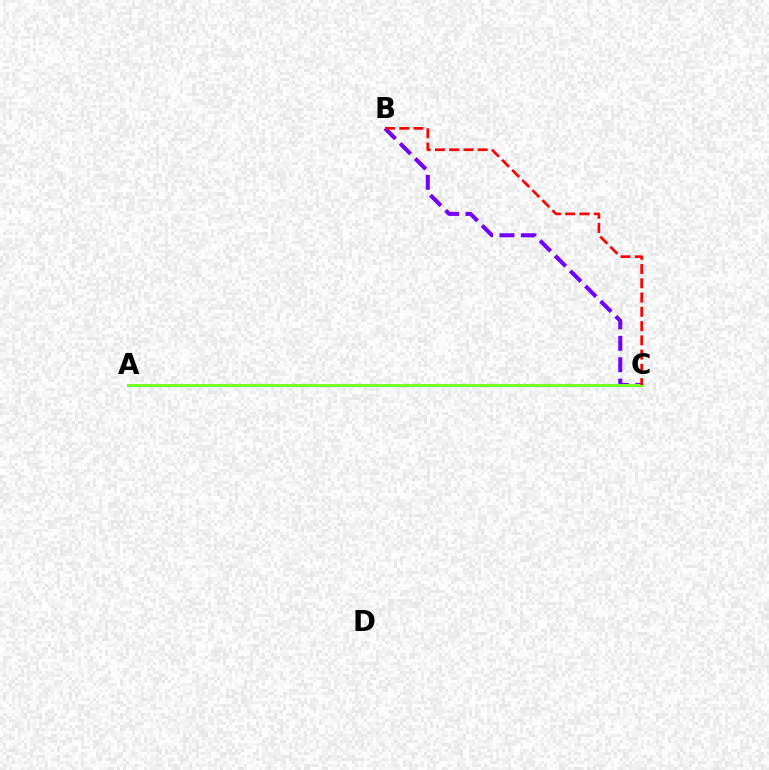{('B', 'C'): [{'color': '#7200ff', 'line_style': 'dashed', 'thickness': 2.91}, {'color': '#ff0000', 'line_style': 'dashed', 'thickness': 1.94}], ('A', 'C'): [{'color': '#00fff6', 'line_style': 'solid', 'thickness': 2.2}, {'color': '#84ff00', 'line_style': 'solid', 'thickness': 1.88}]}